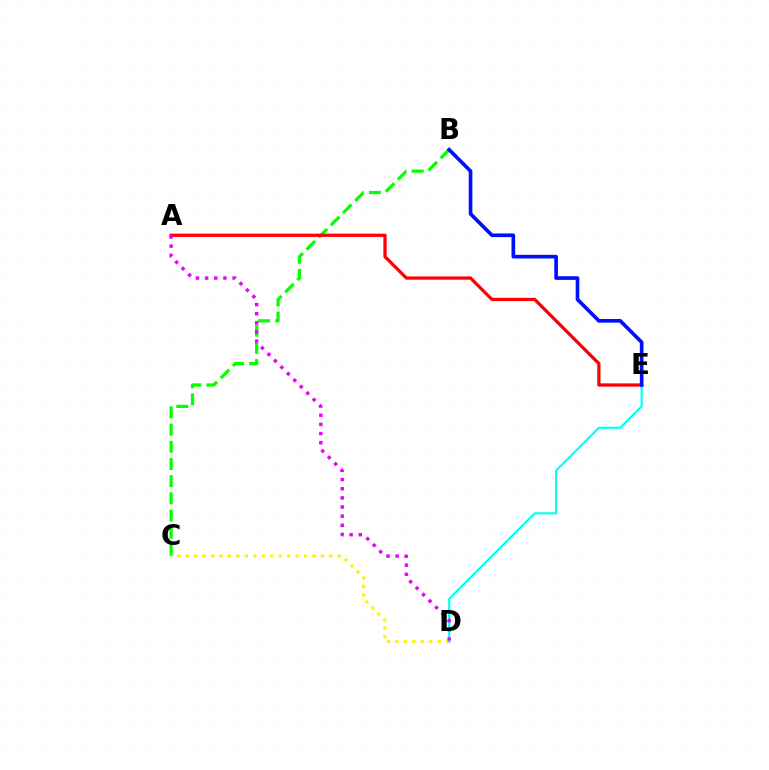{('B', 'C'): [{'color': '#08ff00', 'line_style': 'dashed', 'thickness': 2.34}], ('C', 'D'): [{'color': '#fcf500', 'line_style': 'dotted', 'thickness': 2.29}], ('A', 'E'): [{'color': '#ff0000', 'line_style': 'solid', 'thickness': 2.34}], ('D', 'E'): [{'color': '#00fff6', 'line_style': 'solid', 'thickness': 1.53}], ('A', 'D'): [{'color': '#ee00ff', 'line_style': 'dotted', 'thickness': 2.49}], ('B', 'E'): [{'color': '#0010ff', 'line_style': 'solid', 'thickness': 2.63}]}